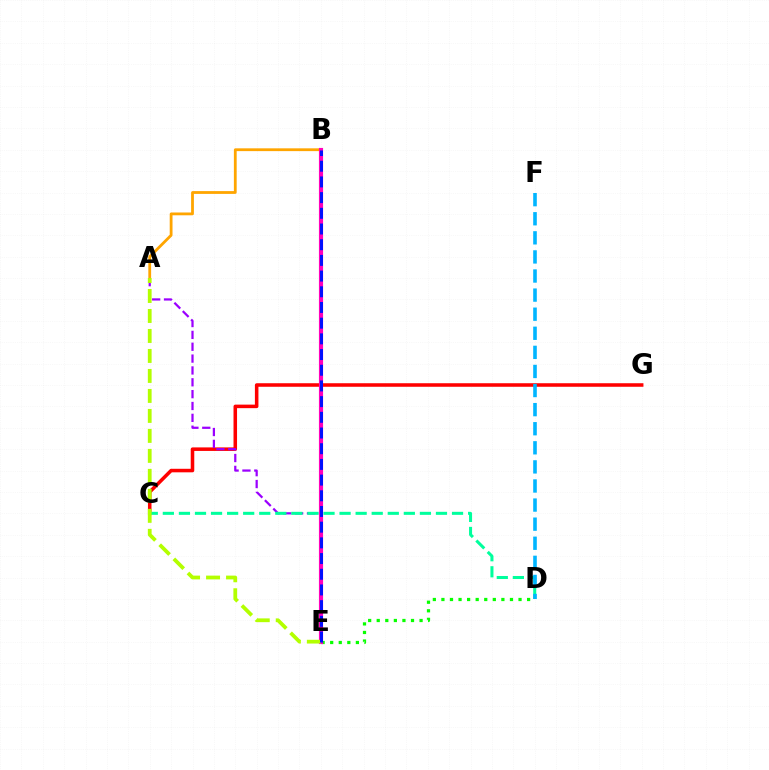{('A', 'B'): [{'color': '#ffa500', 'line_style': 'solid', 'thickness': 2.01}], ('C', 'G'): [{'color': '#ff0000', 'line_style': 'solid', 'thickness': 2.55}], ('D', 'E'): [{'color': '#08ff00', 'line_style': 'dotted', 'thickness': 2.33}], ('A', 'E'): [{'color': '#9b00ff', 'line_style': 'dashed', 'thickness': 1.61}, {'color': '#b3ff00', 'line_style': 'dashed', 'thickness': 2.72}], ('C', 'D'): [{'color': '#00ff9d', 'line_style': 'dashed', 'thickness': 2.18}], ('D', 'F'): [{'color': '#00b5ff', 'line_style': 'dashed', 'thickness': 2.59}], ('B', 'E'): [{'color': '#ff00bd', 'line_style': 'solid', 'thickness': 2.99}, {'color': '#0010ff', 'line_style': 'dashed', 'thickness': 2.13}]}